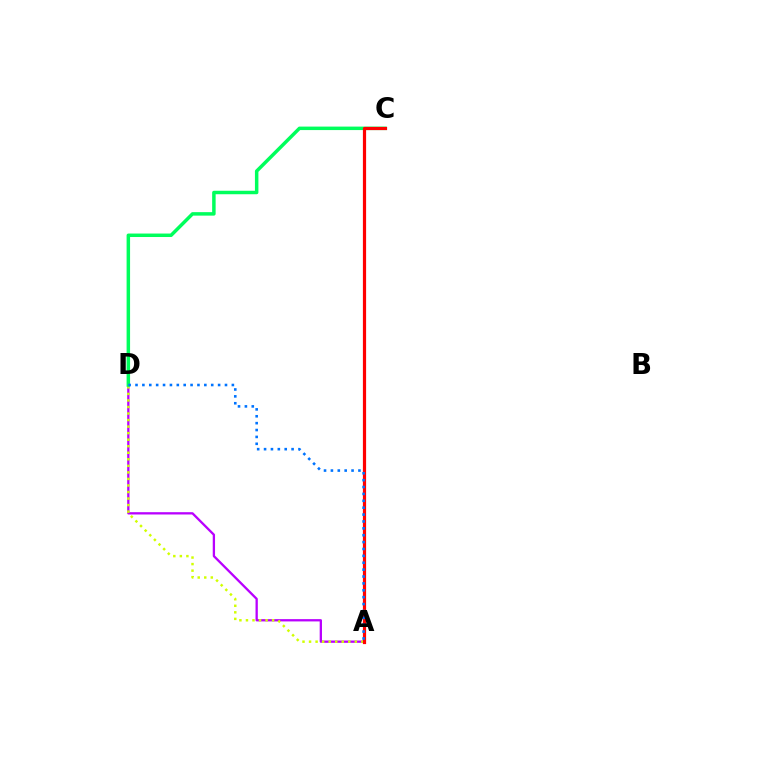{('A', 'D'): [{'color': '#b900ff', 'line_style': 'solid', 'thickness': 1.65}, {'color': '#d1ff00', 'line_style': 'dotted', 'thickness': 1.78}, {'color': '#0074ff', 'line_style': 'dotted', 'thickness': 1.87}], ('C', 'D'): [{'color': '#00ff5c', 'line_style': 'solid', 'thickness': 2.5}], ('A', 'C'): [{'color': '#ff0000', 'line_style': 'solid', 'thickness': 2.3}]}